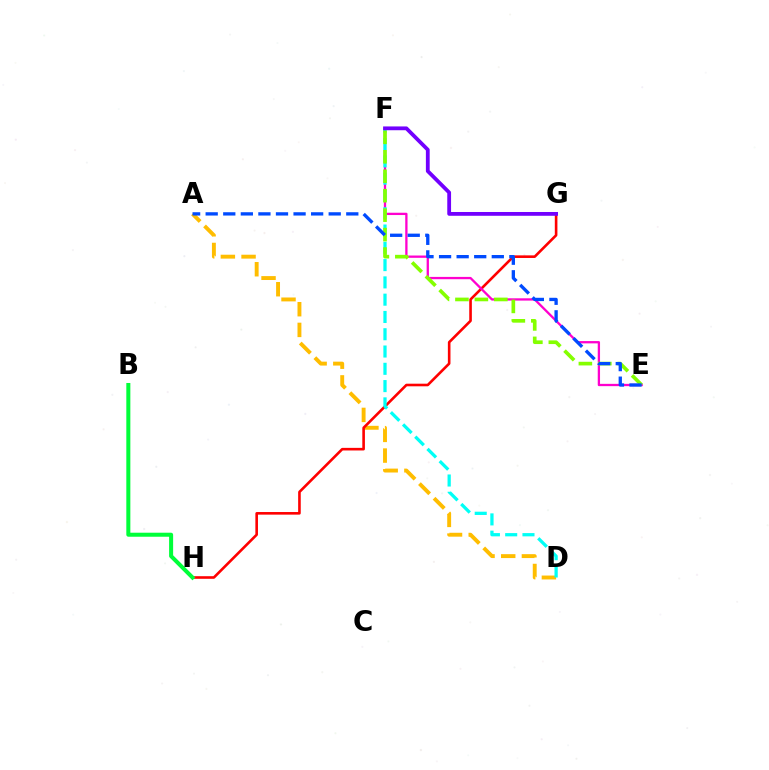{('A', 'D'): [{'color': '#ffbd00', 'line_style': 'dashed', 'thickness': 2.81}], ('G', 'H'): [{'color': '#ff0000', 'line_style': 'solid', 'thickness': 1.88}], ('E', 'F'): [{'color': '#ff00cf', 'line_style': 'solid', 'thickness': 1.66}, {'color': '#84ff00', 'line_style': 'dashed', 'thickness': 2.64}], ('D', 'F'): [{'color': '#00fff6', 'line_style': 'dashed', 'thickness': 2.35}], ('F', 'G'): [{'color': '#7200ff', 'line_style': 'solid', 'thickness': 2.73}], ('A', 'E'): [{'color': '#004bff', 'line_style': 'dashed', 'thickness': 2.39}], ('B', 'H'): [{'color': '#00ff39', 'line_style': 'solid', 'thickness': 2.9}]}